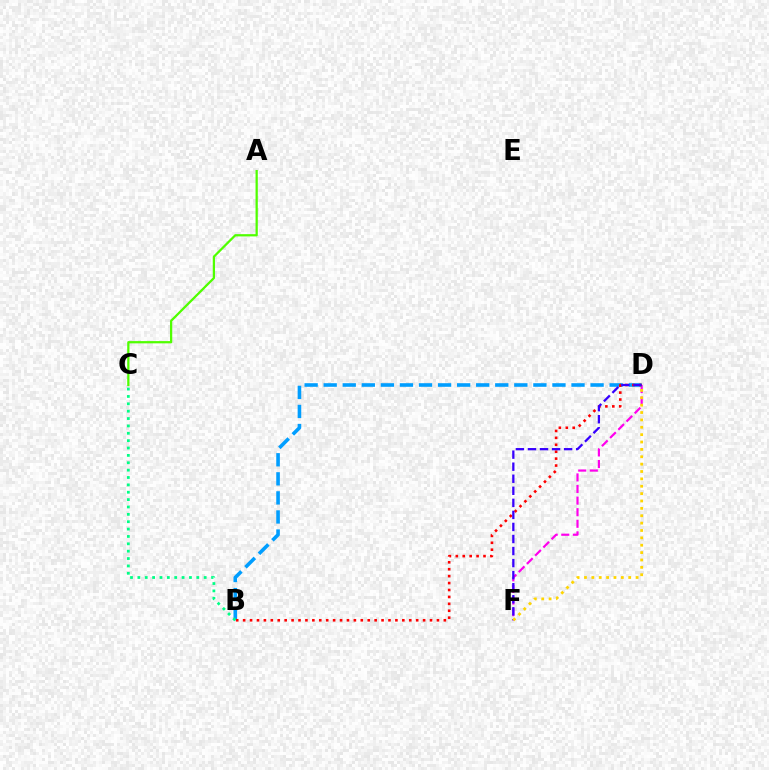{('D', 'F'): [{'color': '#ff00ed', 'line_style': 'dashed', 'thickness': 1.57}, {'color': '#3700ff', 'line_style': 'dashed', 'thickness': 1.64}, {'color': '#ffd500', 'line_style': 'dotted', 'thickness': 2.0}], ('B', 'D'): [{'color': '#009eff', 'line_style': 'dashed', 'thickness': 2.59}, {'color': '#ff0000', 'line_style': 'dotted', 'thickness': 1.88}], ('B', 'C'): [{'color': '#00ff86', 'line_style': 'dotted', 'thickness': 2.0}], ('A', 'C'): [{'color': '#4fff00', 'line_style': 'solid', 'thickness': 1.62}]}